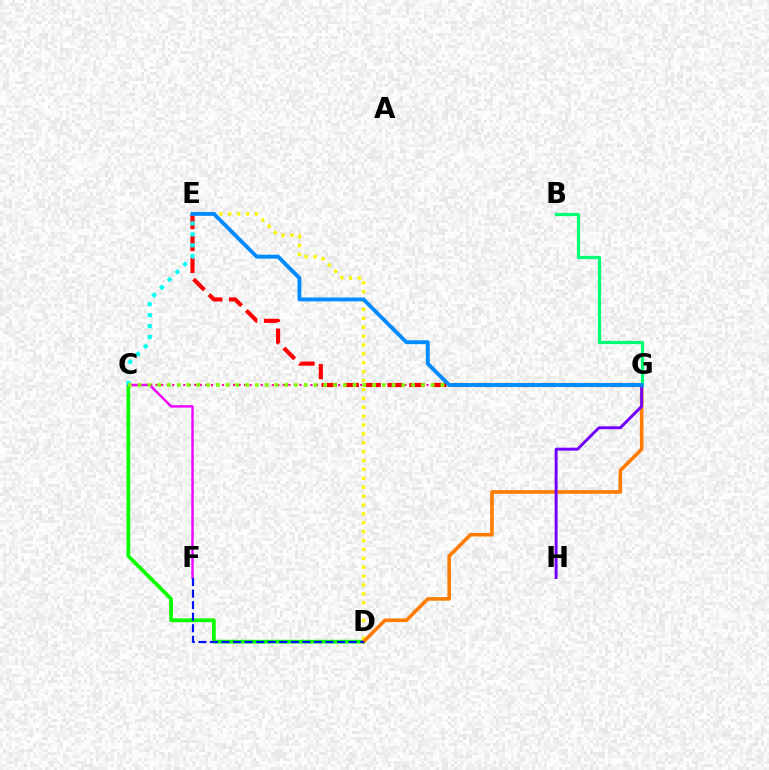{('C', 'D'): [{'color': '#08ff00', 'line_style': 'solid', 'thickness': 2.68}], ('C', 'G'): [{'color': '#ff0094', 'line_style': 'dotted', 'thickness': 1.5}, {'color': '#84ff00', 'line_style': 'dotted', 'thickness': 2.65}], ('E', 'G'): [{'color': '#ff0000', 'line_style': 'dashed', 'thickness': 2.97}, {'color': '#008cff', 'line_style': 'solid', 'thickness': 2.8}], ('D', 'E'): [{'color': '#fcf500', 'line_style': 'dotted', 'thickness': 2.41}], ('D', 'G'): [{'color': '#ff7c00', 'line_style': 'solid', 'thickness': 2.58}], ('G', 'H'): [{'color': '#7200ff', 'line_style': 'solid', 'thickness': 2.12}], ('C', 'F'): [{'color': '#ee00ff', 'line_style': 'solid', 'thickness': 1.74}], ('C', 'E'): [{'color': '#00fff6', 'line_style': 'dotted', 'thickness': 2.97}], ('B', 'G'): [{'color': '#00ff74', 'line_style': 'solid', 'thickness': 2.31}], ('D', 'F'): [{'color': '#0010ff', 'line_style': 'dashed', 'thickness': 1.57}]}